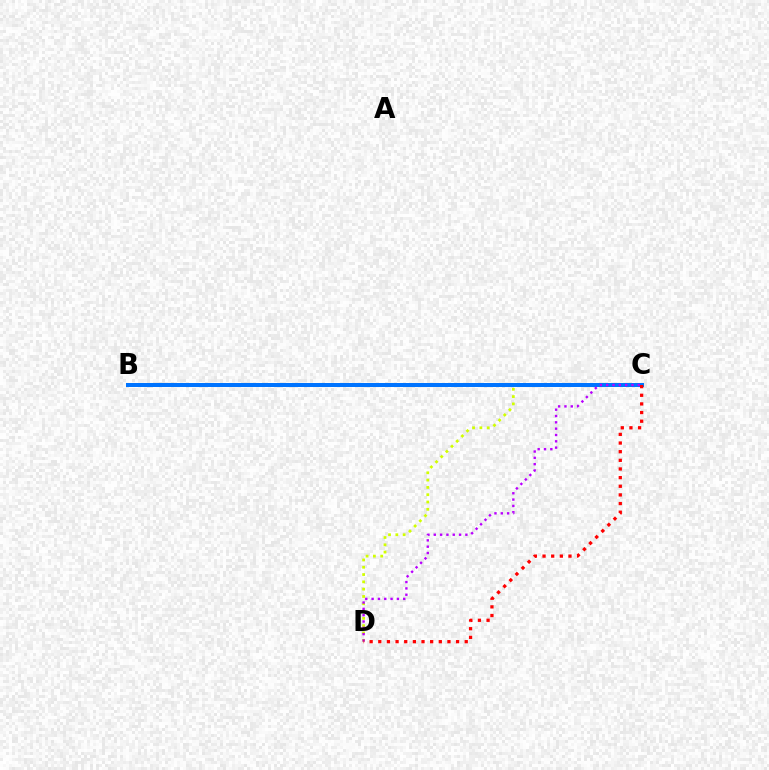{('C', 'D'): [{'color': '#d1ff00', 'line_style': 'dotted', 'thickness': 1.98}, {'color': '#b900ff', 'line_style': 'dotted', 'thickness': 1.72}, {'color': '#ff0000', 'line_style': 'dotted', 'thickness': 2.35}], ('B', 'C'): [{'color': '#00ff5c', 'line_style': 'dashed', 'thickness': 1.94}, {'color': '#0074ff', 'line_style': 'solid', 'thickness': 2.88}]}